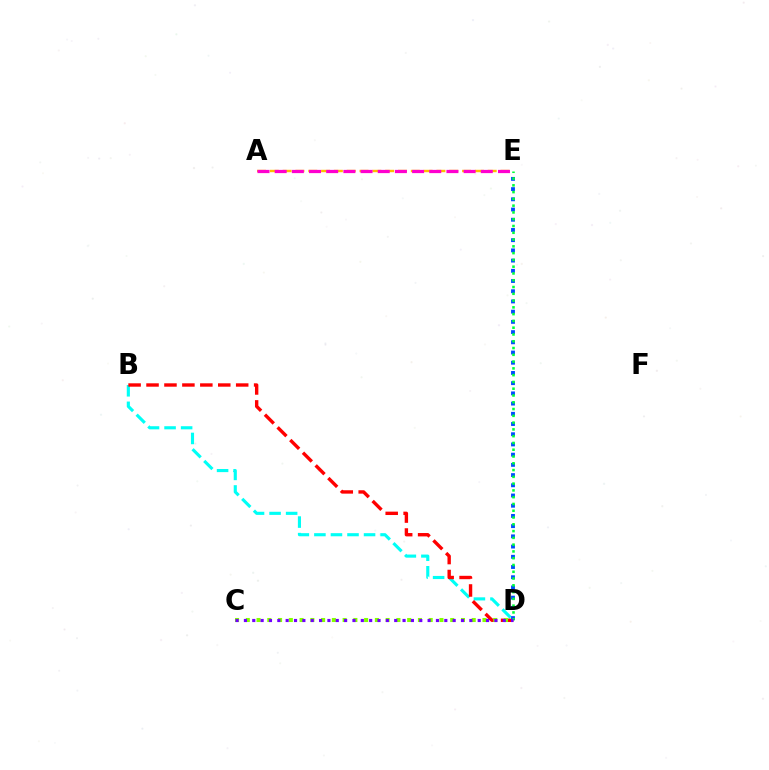{('B', 'D'): [{'color': '#00fff6', 'line_style': 'dashed', 'thickness': 2.25}, {'color': '#ff0000', 'line_style': 'dashed', 'thickness': 2.44}], ('C', 'D'): [{'color': '#84ff00', 'line_style': 'dotted', 'thickness': 2.92}, {'color': '#7200ff', 'line_style': 'dotted', 'thickness': 2.27}], ('A', 'E'): [{'color': '#ffbd00', 'line_style': 'dashed', 'thickness': 1.74}, {'color': '#ff00cf', 'line_style': 'dashed', 'thickness': 2.33}], ('D', 'E'): [{'color': '#004bff', 'line_style': 'dotted', 'thickness': 2.78}, {'color': '#00ff39', 'line_style': 'dotted', 'thickness': 1.84}]}